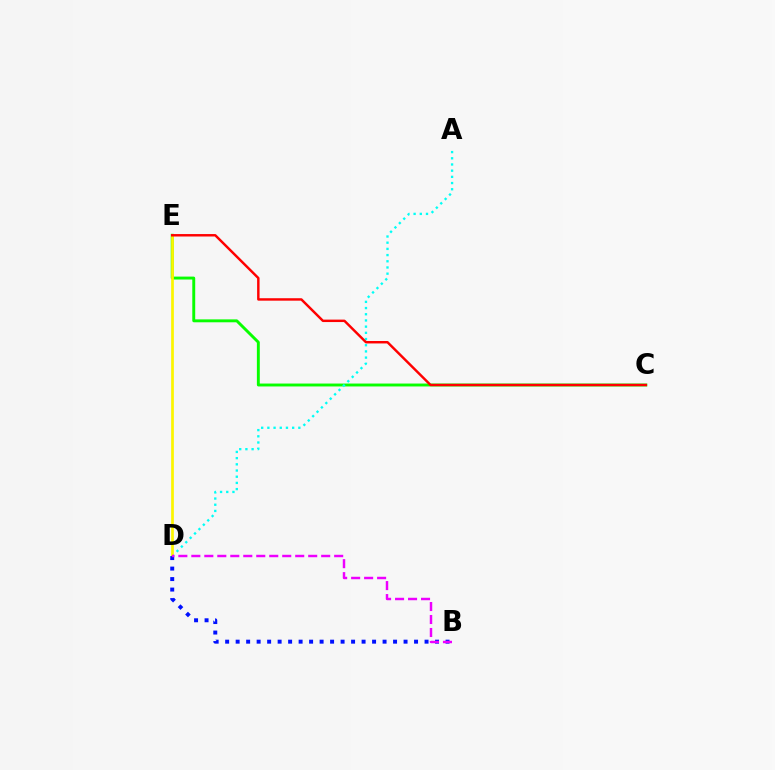{('C', 'E'): [{'color': '#08ff00', 'line_style': 'solid', 'thickness': 2.1}, {'color': '#ff0000', 'line_style': 'solid', 'thickness': 1.76}], ('A', 'D'): [{'color': '#00fff6', 'line_style': 'dotted', 'thickness': 1.68}], ('D', 'E'): [{'color': '#fcf500', 'line_style': 'solid', 'thickness': 1.96}], ('B', 'D'): [{'color': '#0010ff', 'line_style': 'dotted', 'thickness': 2.85}, {'color': '#ee00ff', 'line_style': 'dashed', 'thickness': 1.76}]}